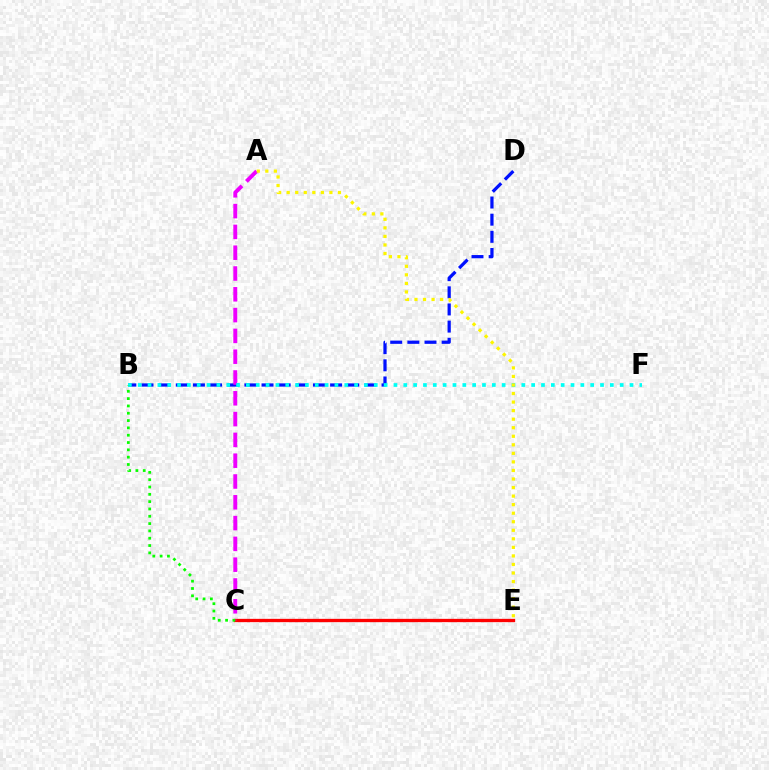{('C', 'E'): [{'color': '#ff0000', 'line_style': 'solid', 'thickness': 2.38}], ('B', 'D'): [{'color': '#0010ff', 'line_style': 'dashed', 'thickness': 2.33}], ('A', 'C'): [{'color': '#ee00ff', 'line_style': 'dashed', 'thickness': 2.83}], ('B', 'F'): [{'color': '#00fff6', 'line_style': 'dotted', 'thickness': 2.67}], ('B', 'C'): [{'color': '#08ff00', 'line_style': 'dotted', 'thickness': 1.99}], ('A', 'E'): [{'color': '#fcf500', 'line_style': 'dotted', 'thickness': 2.32}]}